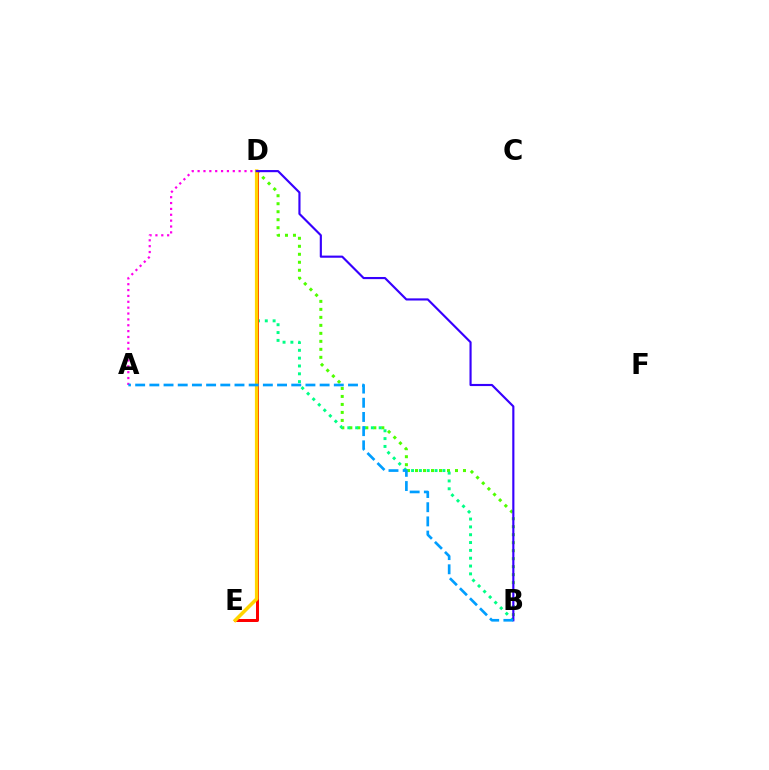{('A', 'D'): [{'color': '#ff00ed', 'line_style': 'dotted', 'thickness': 1.59}], ('B', 'D'): [{'color': '#4fff00', 'line_style': 'dotted', 'thickness': 2.17}, {'color': '#00ff86', 'line_style': 'dotted', 'thickness': 2.13}, {'color': '#3700ff', 'line_style': 'solid', 'thickness': 1.54}], ('D', 'E'): [{'color': '#ff0000', 'line_style': 'solid', 'thickness': 2.15}, {'color': '#ffd500', 'line_style': 'solid', 'thickness': 2.54}], ('A', 'B'): [{'color': '#009eff', 'line_style': 'dashed', 'thickness': 1.93}]}